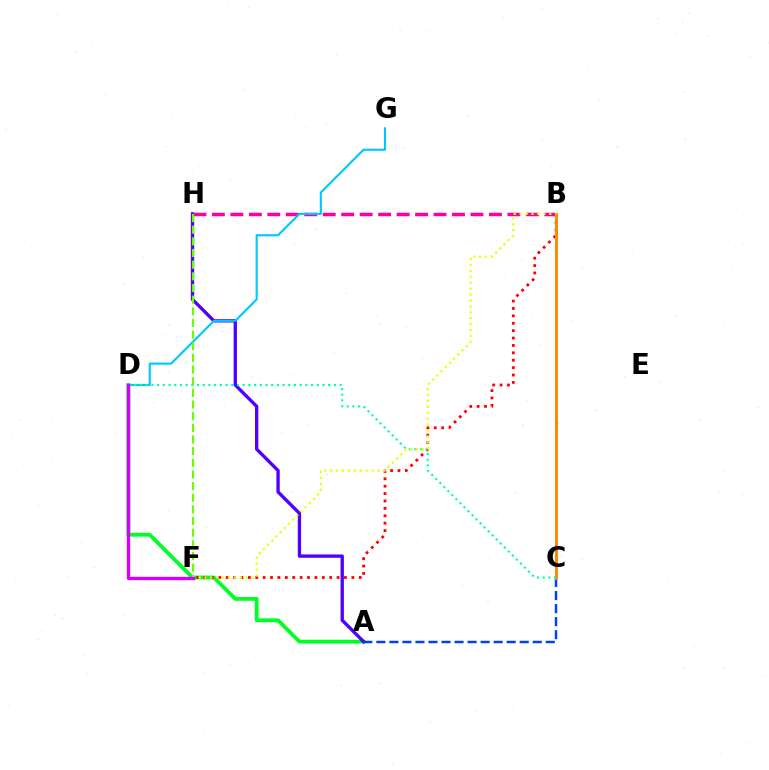{('A', 'D'): [{'color': '#00ff27', 'line_style': 'solid', 'thickness': 2.75}], ('A', 'H'): [{'color': '#4f00ff', 'line_style': 'solid', 'thickness': 2.4}], ('B', 'H'): [{'color': '#ff00a0', 'line_style': 'dashed', 'thickness': 2.51}], ('B', 'F'): [{'color': '#ff0000', 'line_style': 'dotted', 'thickness': 2.01}, {'color': '#eeff00', 'line_style': 'dotted', 'thickness': 1.61}], ('D', 'G'): [{'color': '#00c7ff', 'line_style': 'solid', 'thickness': 1.53}], ('A', 'C'): [{'color': '#003fff', 'line_style': 'dashed', 'thickness': 1.77}], ('B', 'C'): [{'color': '#ff8800', 'line_style': 'solid', 'thickness': 2.11}], ('C', 'D'): [{'color': '#00ffaf', 'line_style': 'dotted', 'thickness': 1.55}], ('F', 'H'): [{'color': '#66ff00', 'line_style': 'dashed', 'thickness': 1.58}], ('D', 'F'): [{'color': '#d600ff', 'line_style': 'solid', 'thickness': 2.42}]}